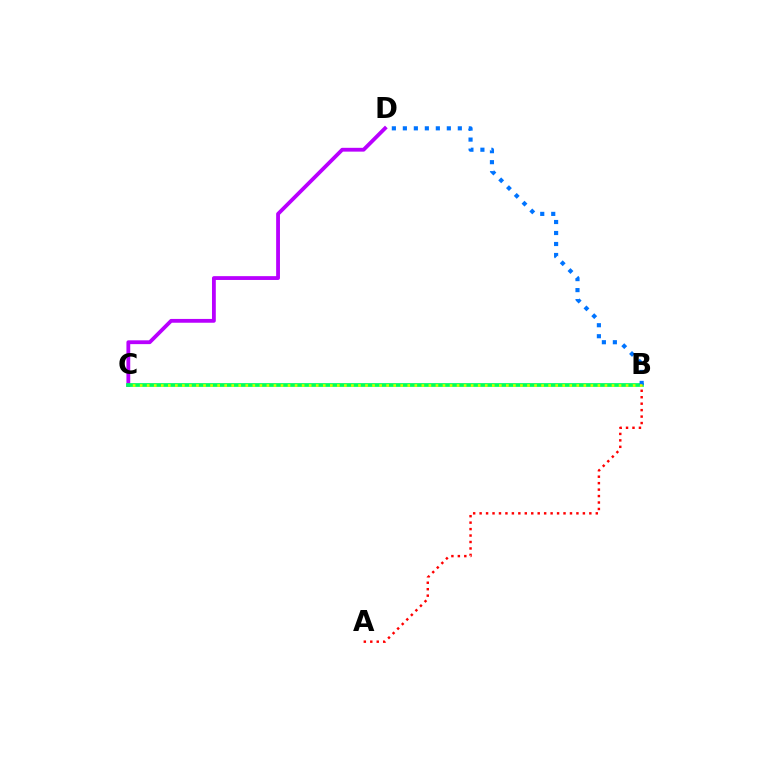{('C', 'D'): [{'color': '#b900ff', 'line_style': 'solid', 'thickness': 2.74}], ('B', 'C'): [{'color': '#00ff5c', 'line_style': 'solid', 'thickness': 2.7}, {'color': '#d1ff00', 'line_style': 'dotted', 'thickness': 1.91}], ('B', 'D'): [{'color': '#0074ff', 'line_style': 'dotted', 'thickness': 2.99}], ('A', 'B'): [{'color': '#ff0000', 'line_style': 'dotted', 'thickness': 1.75}]}